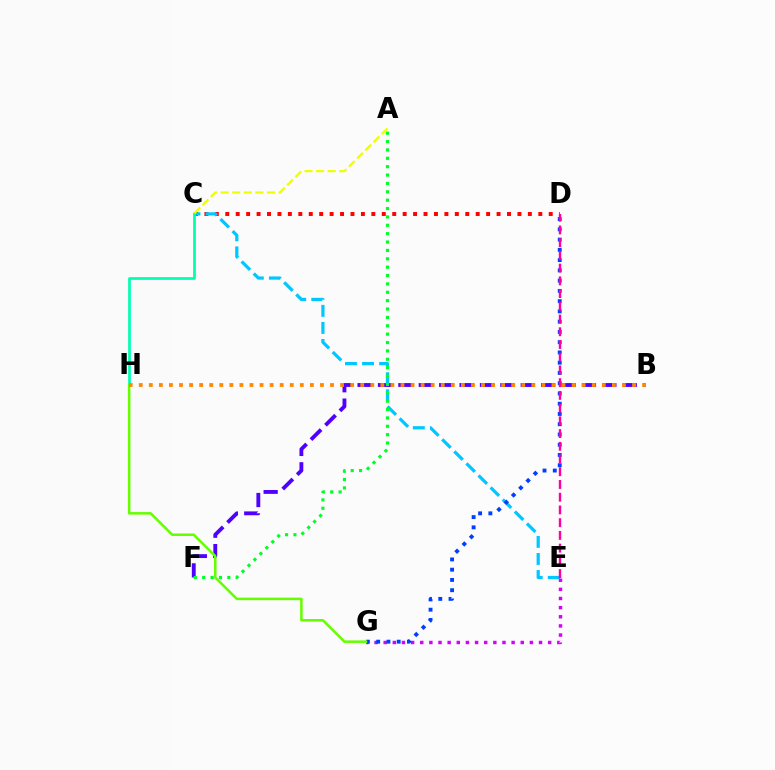{('B', 'F'): [{'color': '#4f00ff', 'line_style': 'dashed', 'thickness': 2.77}], ('C', 'D'): [{'color': '#ff0000', 'line_style': 'dotted', 'thickness': 2.83}], ('C', 'E'): [{'color': '#00c7ff', 'line_style': 'dashed', 'thickness': 2.32}], ('E', 'G'): [{'color': '#d600ff', 'line_style': 'dotted', 'thickness': 2.48}], ('A', 'F'): [{'color': '#00ff27', 'line_style': 'dotted', 'thickness': 2.28}], ('D', 'G'): [{'color': '#003fff', 'line_style': 'dotted', 'thickness': 2.79}], ('D', 'E'): [{'color': '#ff00a0', 'line_style': 'dashed', 'thickness': 1.73}], ('C', 'H'): [{'color': '#00ffaf', 'line_style': 'solid', 'thickness': 1.96}], ('G', 'H'): [{'color': '#66ff00', 'line_style': 'solid', 'thickness': 1.83}], ('B', 'H'): [{'color': '#ff8800', 'line_style': 'dotted', 'thickness': 2.74}], ('A', 'C'): [{'color': '#eeff00', 'line_style': 'dashed', 'thickness': 1.57}]}